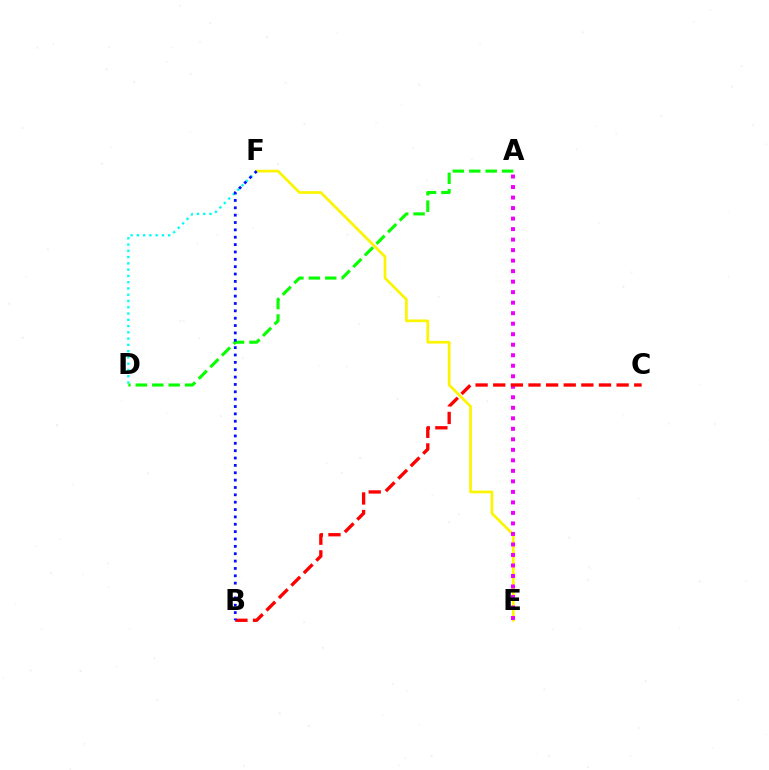{('D', 'F'): [{'color': '#00fff6', 'line_style': 'dotted', 'thickness': 1.7}], ('E', 'F'): [{'color': '#fcf500', 'line_style': 'solid', 'thickness': 1.96}], ('A', 'E'): [{'color': '#ee00ff', 'line_style': 'dotted', 'thickness': 2.86}], ('B', 'C'): [{'color': '#ff0000', 'line_style': 'dashed', 'thickness': 2.39}], ('A', 'D'): [{'color': '#08ff00', 'line_style': 'dashed', 'thickness': 2.23}], ('B', 'F'): [{'color': '#0010ff', 'line_style': 'dotted', 'thickness': 2.0}]}